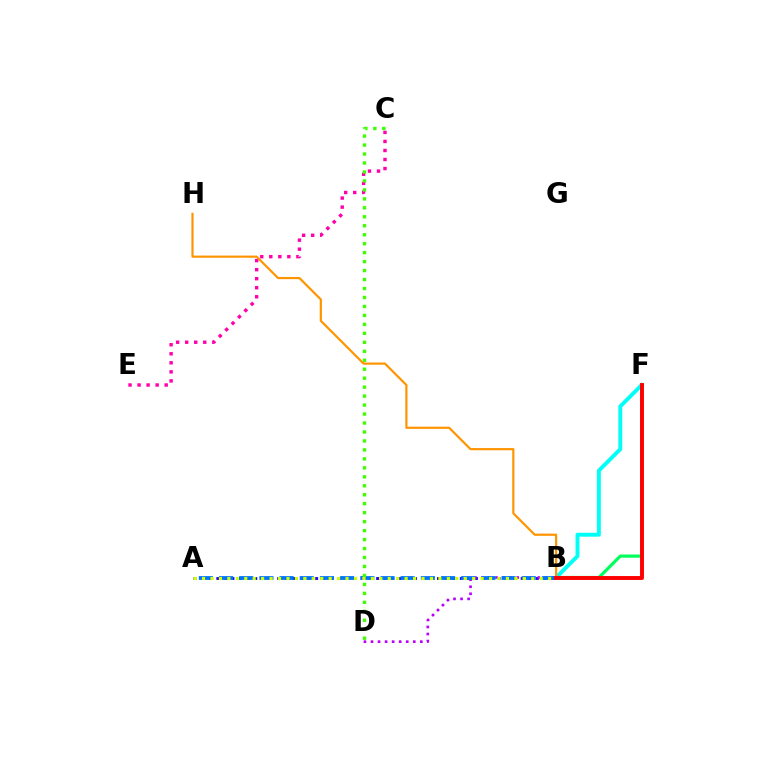{('B', 'F'): [{'color': '#00fff6', 'line_style': 'solid', 'thickness': 2.81}, {'color': '#00ff5c', 'line_style': 'solid', 'thickness': 2.29}, {'color': '#ff0000', 'line_style': 'solid', 'thickness': 2.82}], ('C', 'E'): [{'color': '#ff00ac', 'line_style': 'dotted', 'thickness': 2.46}], ('A', 'B'): [{'color': '#2500ff', 'line_style': 'dotted', 'thickness': 2.07}, {'color': '#0074ff', 'line_style': 'dashed', 'thickness': 2.74}, {'color': '#d1ff00', 'line_style': 'dotted', 'thickness': 2.29}], ('B', 'D'): [{'color': '#b900ff', 'line_style': 'dotted', 'thickness': 1.91}], ('C', 'D'): [{'color': '#3dff00', 'line_style': 'dotted', 'thickness': 2.44}], ('B', 'H'): [{'color': '#ff9400', 'line_style': 'solid', 'thickness': 1.57}]}